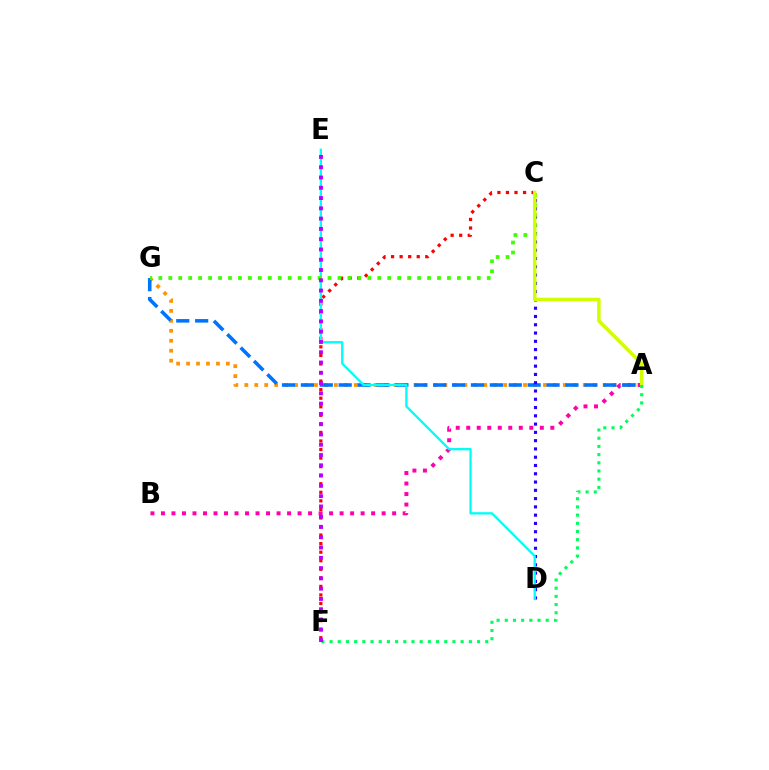{('C', 'F'): [{'color': '#ff0000', 'line_style': 'dotted', 'thickness': 2.32}], ('A', 'B'): [{'color': '#ff00ac', 'line_style': 'dotted', 'thickness': 2.86}], ('A', 'G'): [{'color': '#ff9400', 'line_style': 'dotted', 'thickness': 2.7}, {'color': '#0074ff', 'line_style': 'dashed', 'thickness': 2.57}], ('C', 'D'): [{'color': '#2500ff', 'line_style': 'dotted', 'thickness': 2.25}], ('D', 'E'): [{'color': '#00fff6', 'line_style': 'solid', 'thickness': 1.67}], ('C', 'G'): [{'color': '#3dff00', 'line_style': 'dotted', 'thickness': 2.7}], ('A', 'C'): [{'color': '#d1ff00', 'line_style': 'solid', 'thickness': 2.51}], ('A', 'F'): [{'color': '#00ff5c', 'line_style': 'dotted', 'thickness': 2.23}], ('E', 'F'): [{'color': '#b900ff', 'line_style': 'dotted', 'thickness': 2.79}]}